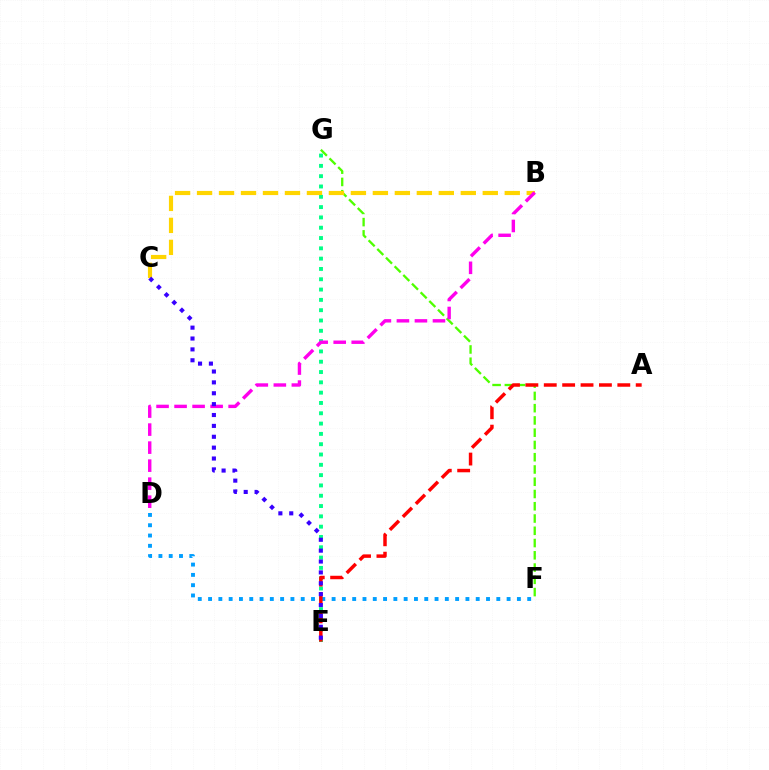{('E', 'G'): [{'color': '#00ff86', 'line_style': 'dotted', 'thickness': 2.8}], ('D', 'F'): [{'color': '#009eff', 'line_style': 'dotted', 'thickness': 2.8}], ('F', 'G'): [{'color': '#4fff00', 'line_style': 'dashed', 'thickness': 1.67}], ('B', 'C'): [{'color': '#ffd500', 'line_style': 'dashed', 'thickness': 2.99}], ('A', 'E'): [{'color': '#ff0000', 'line_style': 'dashed', 'thickness': 2.5}], ('B', 'D'): [{'color': '#ff00ed', 'line_style': 'dashed', 'thickness': 2.45}], ('C', 'E'): [{'color': '#3700ff', 'line_style': 'dotted', 'thickness': 2.95}]}